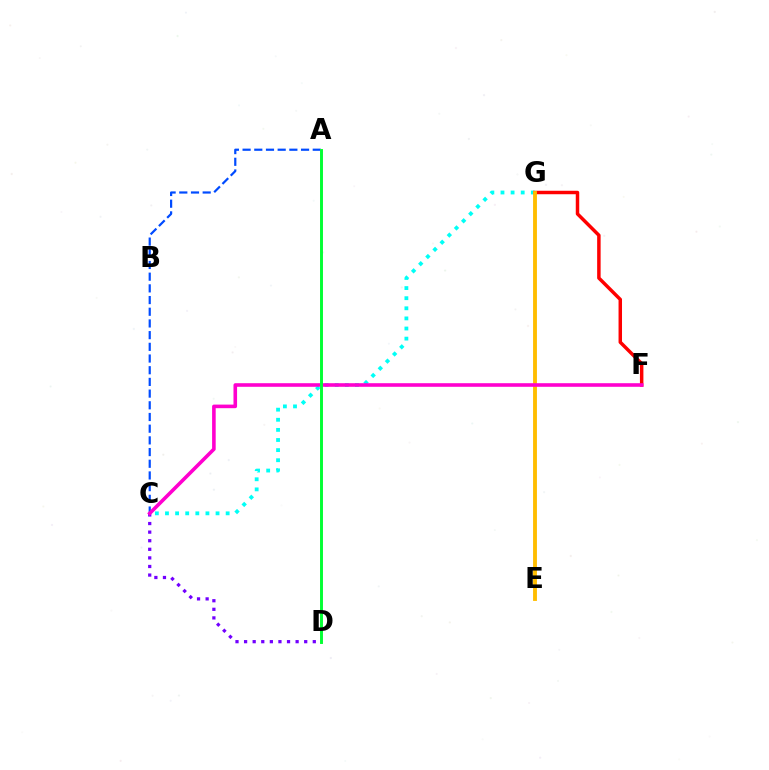{('C', 'D'): [{'color': '#7200ff', 'line_style': 'dotted', 'thickness': 2.33}], ('C', 'G'): [{'color': '#00fff6', 'line_style': 'dotted', 'thickness': 2.75}], ('A', 'C'): [{'color': '#004bff', 'line_style': 'dashed', 'thickness': 1.59}], ('F', 'G'): [{'color': '#ff0000', 'line_style': 'solid', 'thickness': 2.5}], ('A', 'D'): [{'color': '#84ff00', 'line_style': 'solid', 'thickness': 1.98}, {'color': '#00ff39', 'line_style': 'solid', 'thickness': 2.03}], ('E', 'G'): [{'color': '#ffbd00', 'line_style': 'solid', 'thickness': 2.78}], ('C', 'F'): [{'color': '#ff00cf', 'line_style': 'solid', 'thickness': 2.59}]}